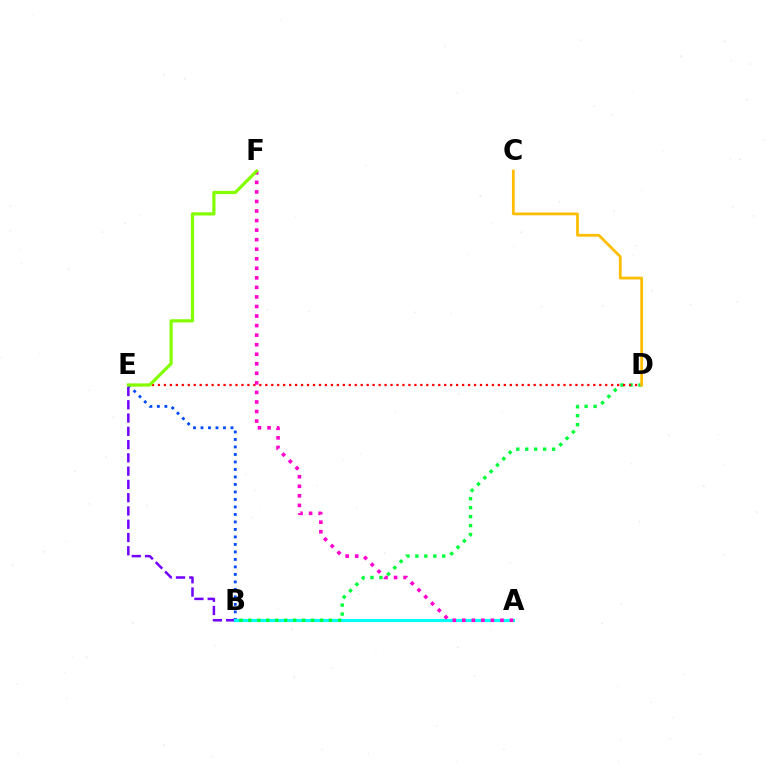{('B', 'E'): [{'color': '#7200ff', 'line_style': 'dashed', 'thickness': 1.8}, {'color': '#004bff', 'line_style': 'dotted', 'thickness': 2.04}], ('A', 'B'): [{'color': '#00fff6', 'line_style': 'solid', 'thickness': 2.25}], ('B', 'D'): [{'color': '#00ff39', 'line_style': 'dotted', 'thickness': 2.43}], ('D', 'E'): [{'color': '#ff0000', 'line_style': 'dotted', 'thickness': 1.62}], ('C', 'D'): [{'color': '#ffbd00', 'line_style': 'solid', 'thickness': 2.0}], ('A', 'F'): [{'color': '#ff00cf', 'line_style': 'dotted', 'thickness': 2.59}], ('E', 'F'): [{'color': '#84ff00', 'line_style': 'solid', 'thickness': 2.31}]}